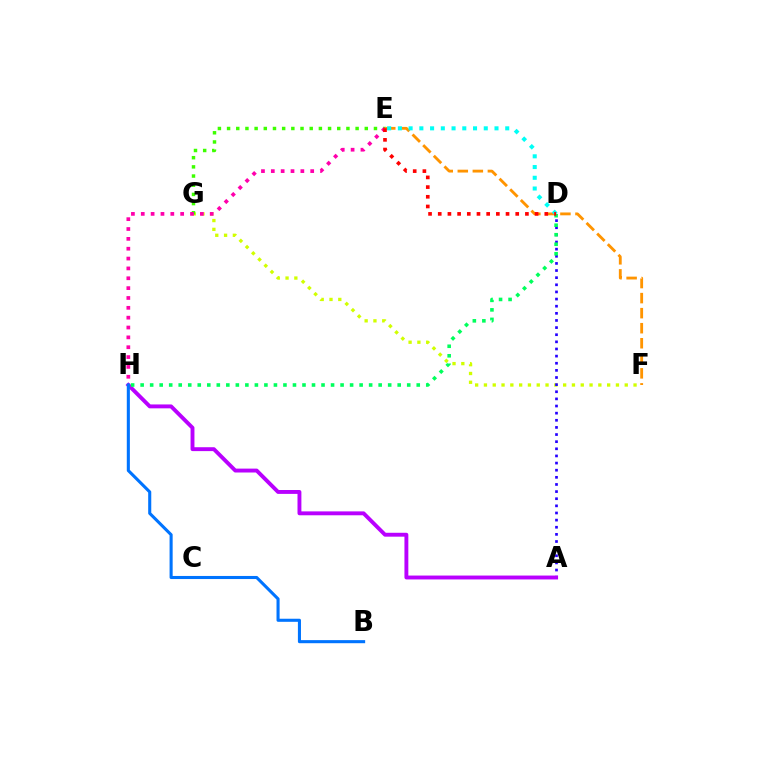{('F', 'G'): [{'color': '#d1ff00', 'line_style': 'dotted', 'thickness': 2.39}], ('A', 'D'): [{'color': '#2500ff', 'line_style': 'dotted', 'thickness': 1.94}], ('A', 'H'): [{'color': '#b900ff', 'line_style': 'solid', 'thickness': 2.8}], ('E', 'G'): [{'color': '#3dff00', 'line_style': 'dotted', 'thickness': 2.49}], ('E', 'H'): [{'color': '#ff00ac', 'line_style': 'dotted', 'thickness': 2.68}], ('E', 'F'): [{'color': '#ff9400', 'line_style': 'dashed', 'thickness': 2.04}], ('D', 'E'): [{'color': '#00fff6', 'line_style': 'dotted', 'thickness': 2.92}, {'color': '#ff0000', 'line_style': 'dotted', 'thickness': 2.63}], ('D', 'H'): [{'color': '#00ff5c', 'line_style': 'dotted', 'thickness': 2.59}], ('B', 'H'): [{'color': '#0074ff', 'line_style': 'solid', 'thickness': 2.22}]}